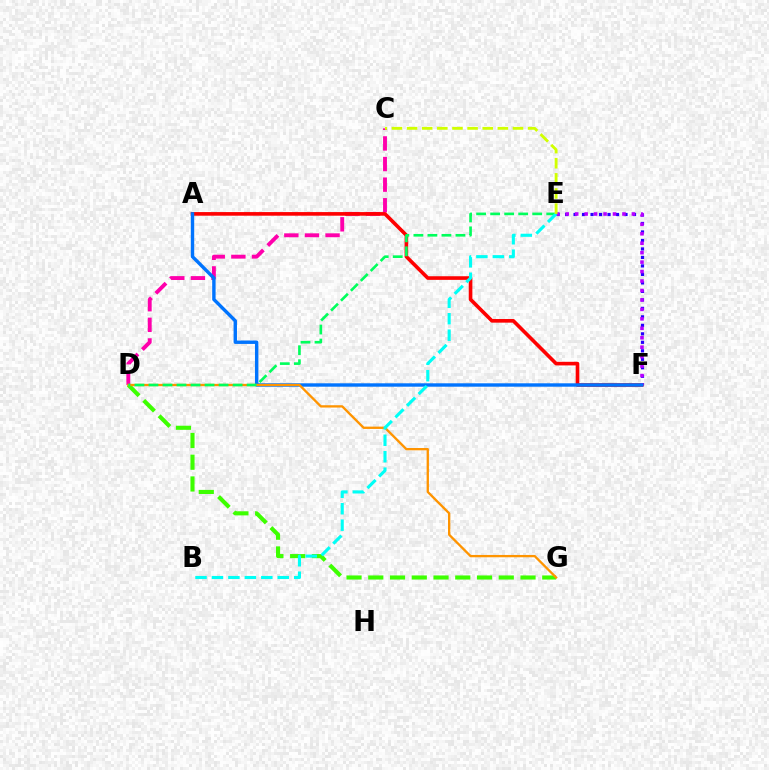{('C', 'D'): [{'color': '#ff00ac', 'line_style': 'dashed', 'thickness': 2.8}], ('E', 'F'): [{'color': '#2500ff', 'line_style': 'dotted', 'thickness': 2.31}, {'color': '#b900ff', 'line_style': 'dotted', 'thickness': 2.57}], ('D', 'G'): [{'color': '#3dff00', 'line_style': 'dashed', 'thickness': 2.95}, {'color': '#ff9400', 'line_style': 'solid', 'thickness': 1.67}], ('A', 'F'): [{'color': '#ff0000', 'line_style': 'solid', 'thickness': 2.61}, {'color': '#0074ff', 'line_style': 'solid', 'thickness': 2.45}], ('D', 'E'): [{'color': '#00ff5c', 'line_style': 'dashed', 'thickness': 1.9}], ('B', 'E'): [{'color': '#00fff6', 'line_style': 'dashed', 'thickness': 2.24}], ('C', 'E'): [{'color': '#d1ff00', 'line_style': 'dashed', 'thickness': 2.05}]}